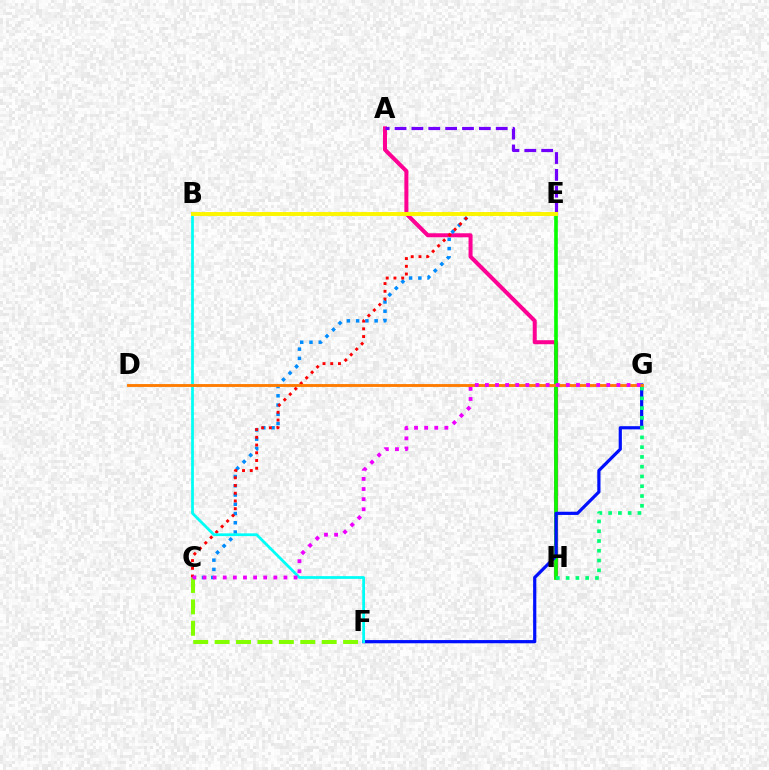{('A', 'H'): [{'color': '#ff0094', 'line_style': 'solid', 'thickness': 2.89}], ('A', 'E'): [{'color': '#7200ff', 'line_style': 'dashed', 'thickness': 2.29}], ('E', 'H'): [{'color': '#08ff00', 'line_style': 'solid', 'thickness': 2.63}], ('C', 'E'): [{'color': '#008cff', 'line_style': 'dotted', 'thickness': 2.51}, {'color': '#ff0000', 'line_style': 'dotted', 'thickness': 2.1}], ('C', 'F'): [{'color': '#84ff00', 'line_style': 'dashed', 'thickness': 2.91}], ('F', 'G'): [{'color': '#0010ff', 'line_style': 'solid', 'thickness': 2.31}], ('B', 'F'): [{'color': '#00fff6', 'line_style': 'solid', 'thickness': 1.99}], ('B', 'E'): [{'color': '#fcf500', 'line_style': 'solid', 'thickness': 2.83}], ('G', 'H'): [{'color': '#00ff74', 'line_style': 'dotted', 'thickness': 2.66}], ('D', 'G'): [{'color': '#ff7c00', 'line_style': 'solid', 'thickness': 2.07}], ('C', 'G'): [{'color': '#ee00ff', 'line_style': 'dotted', 'thickness': 2.75}]}